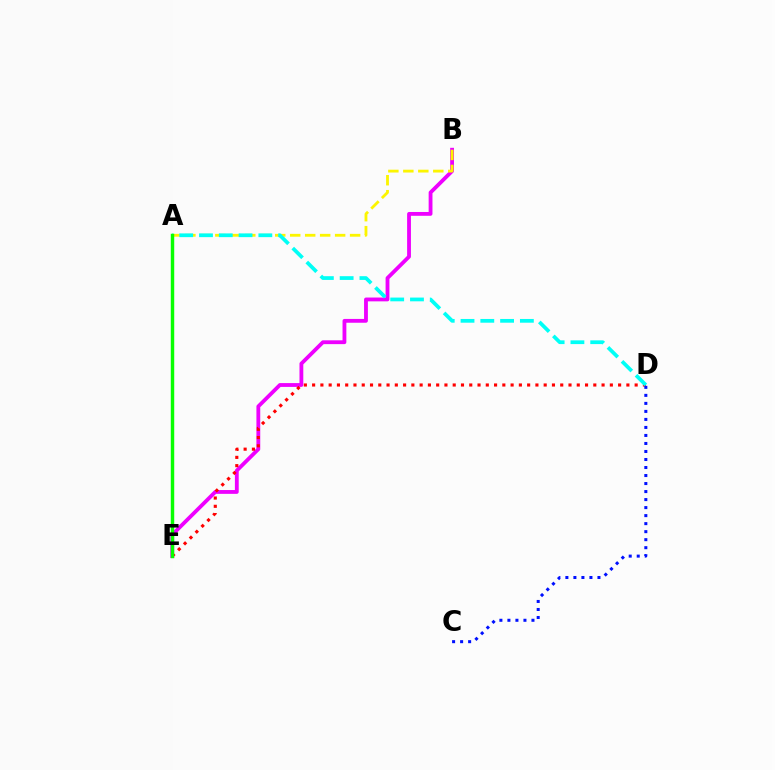{('B', 'E'): [{'color': '#ee00ff', 'line_style': 'solid', 'thickness': 2.75}], ('D', 'E'): [{'color': '#ff0000', 'line_style': 'dotted', 'thickness': 2.25}], ('A', 'B'): [{'color': '#fcf500', 'line_style': 'dashed', 'thickness': 2.03}], ('A', 'D'): [{'color': '#00fff6', 'line_style': 'dashed', 'thickness': 2.69}], ('C', 'D'): [{'color': '#0010ff', 'line_style': 'dotted', 'thickness': 2.18}], ('A', 'E'): [{'color': '#08ff00', 'line_style': 'solid', 'thickness': 2.48}]}